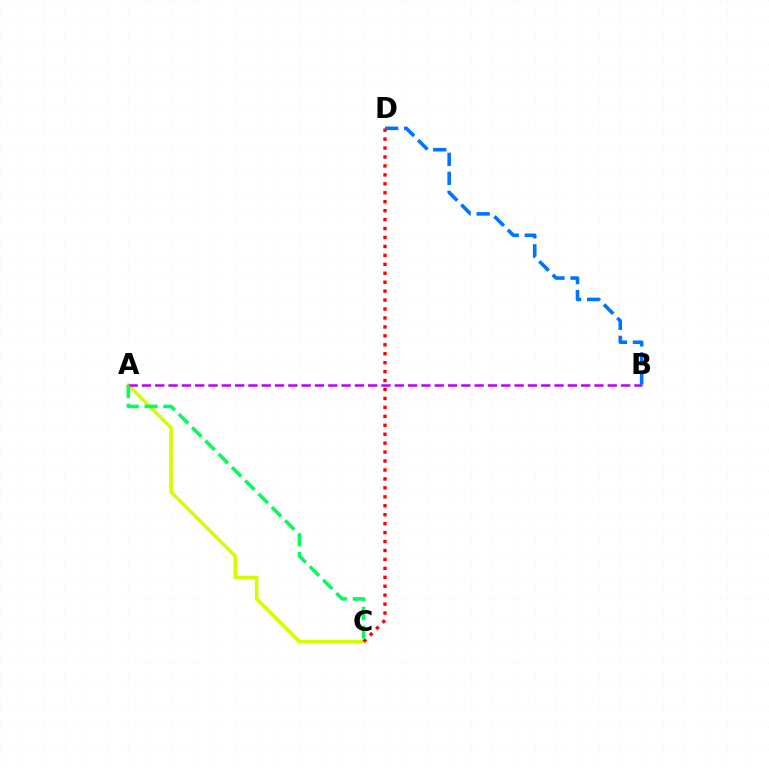{('A', 'C'): [{'color': '#d1ff00', 'line_style': 'solid', 'thickness': 2.6}, {'color': '#00ff5c', 'line_style': 'dashed', 'thickness': 2.55}], ('C', 'D'): [{'color': '#ff0000', 'line_style': 'dotted', 'thickness': 2.43}], ('A', 'B'): [{'color': '#b900ff', 'line_style': 'dashed', 'thickness': 1.81}], ('B', 'D'): [{'color': '#0074ff', 'line_style': 'dashed', 'thickness': 2.58}]}